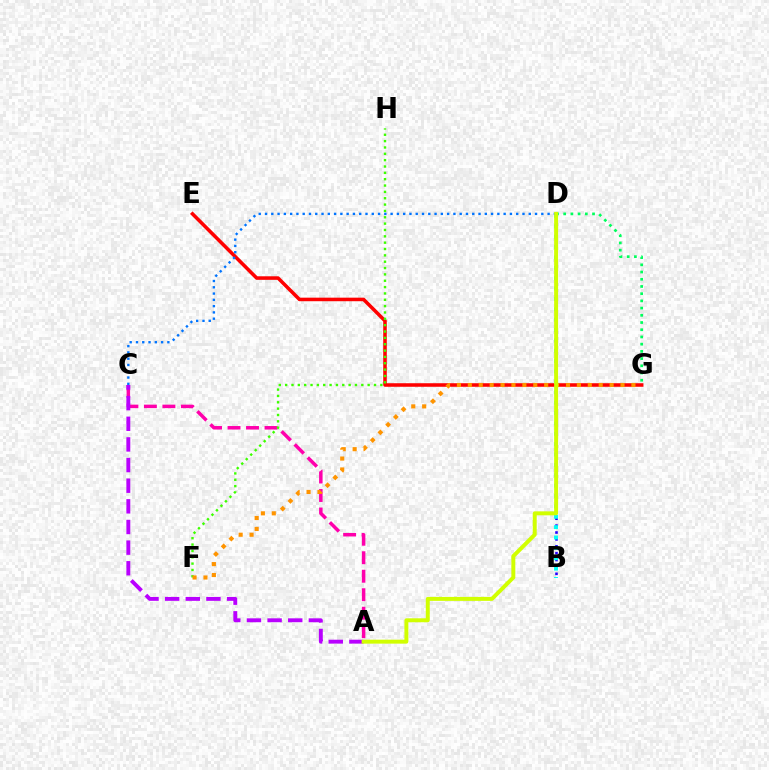{('A', 'C'): [{'color': '#ff00ac', 'line_style': 'dashed', 'thickness': 2.51}, {'color': '#b900ff', 'line_style': 'dashed', 'thickness': 2.8}], ('B', 'D'): [{'color': '#2500ff', 'line_style': 'dotted', 'thickness': 1.87}, {'color': '#00fff6', 'line_style': 'dotted', 'thickness': 2.82}], ('E', 'G'): [{'color': '#ff0000', 'line_style': 'solid', 'thickness': 2.56}], ('F', 'H'): [{'color': '#3dff00', 'line_style': 'dotted', 'thickness': 1.72}], ('D', 'G'): [{'color': '#00ff5c', 'line_style': 'dotted', 'thickness': 1.96}], ('C', 'D'): [{'color': '#0074ff', 'line_style': 'dotted', 'thickness': 1.71}], ('F', 'G'): [{'color': '#ff9400', 'line_style': 'dotted', 'thickness': 2.96}], ('A', 'D'): [{'color': '#d1ff00', 'line_style': 'solid', 'thickness': 2.85}]}